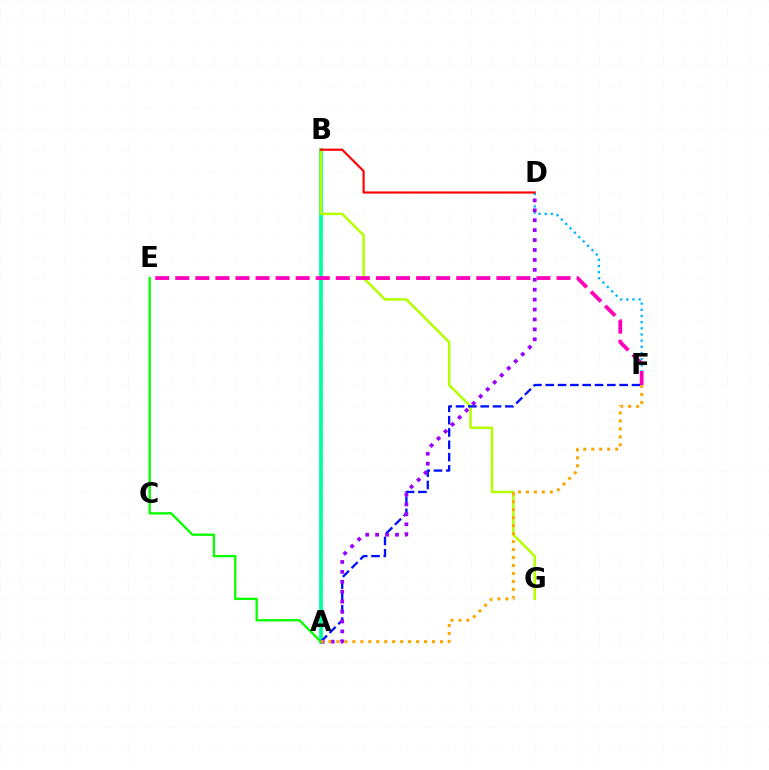{('D', 'F'): [{'color': '#00b5ff', 'line_style': 'dotted', 'thickness': 1.68}], ('A', 'B'): [{'color': '#00ff9d', 'line_style': 'solid', 'thickness': 2.71}], ('B', 'G'): [{'color': '#b3ff00', 'line_style': 'solid', 'thickness': 1.79}], ('E', 'F'): [{'color': '#ff00bd', 'line_style': 'dashed', 'thickness': 2.73}], ('A', 'F'): [{'color': '#0010ff', 'line_style': 'dashed', 'thickness': 1.67}, {'color': '#ffa500', 'line_style': 'dotted', 'thickness': 2.17}], ('A', 'E'): [{'color': '#08ff00', 'line_style': 'solid', 'thickness': 1.67}], ('A', 'D'): [{'color': '#9b00ff', 'line_style': 'dotted', 'thickness': 2.7}], ('B', 'D'): [{'color': '#ff0000', 'line_style': 'solid', 'thickness': 1.55}]}